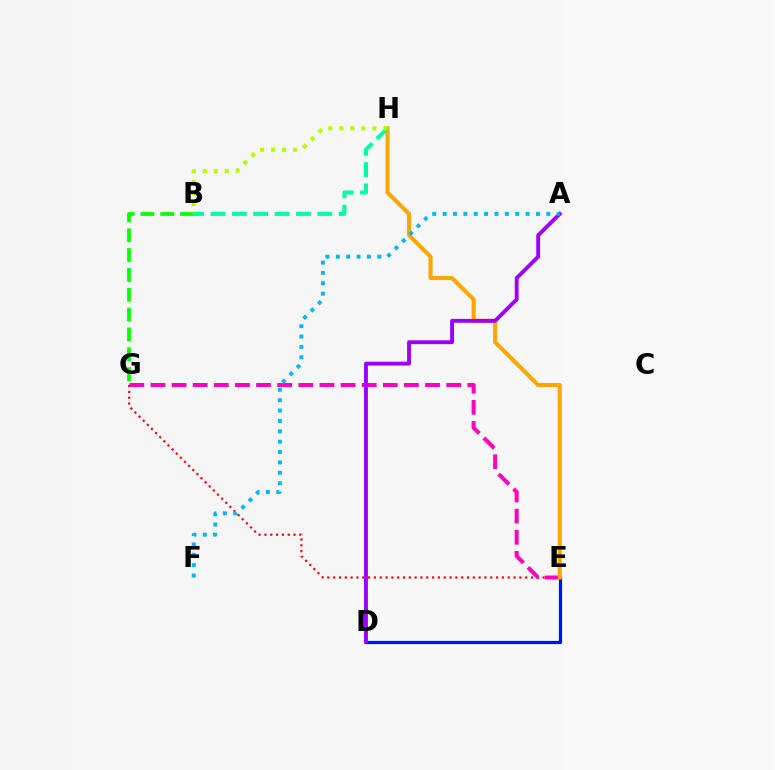{('D', 'E'): [{'color': '#0010ff', 'line_style': 'solid', 'thickness': 2.31}], ('E', 'G'): [{'color': '#ff0000', 'line_style': 'dotted', 'thickness': 1.58}, {'color': '#ff00bd', 'line_style': 'dashed', 'thickness': 2.87}], ('E', 'H'): [{'color': '#ffa500', 'line_style': 'solid', 'thickness': 2.91}], ('B', 'G'): [{'color': '#08ff00', 'line_style': 'dashed', 'thickness': 2.69}], ('B', 'H'): [{'color': '#00ff9d', 'line_style': 'dashed', 'thickness': 2.9}, {'color': '#b3ff00', 'line_style': 'dotted', 'thickness': 2.99}], ('A', 'D'): [{'color': '#9b00ff', 'line_style': 'solid', 'thickness': 2.79}], ('A', 'F'): [{'color': '#00b5ff', 'line_style': 'dotted', 'thickness': 2.82}]}